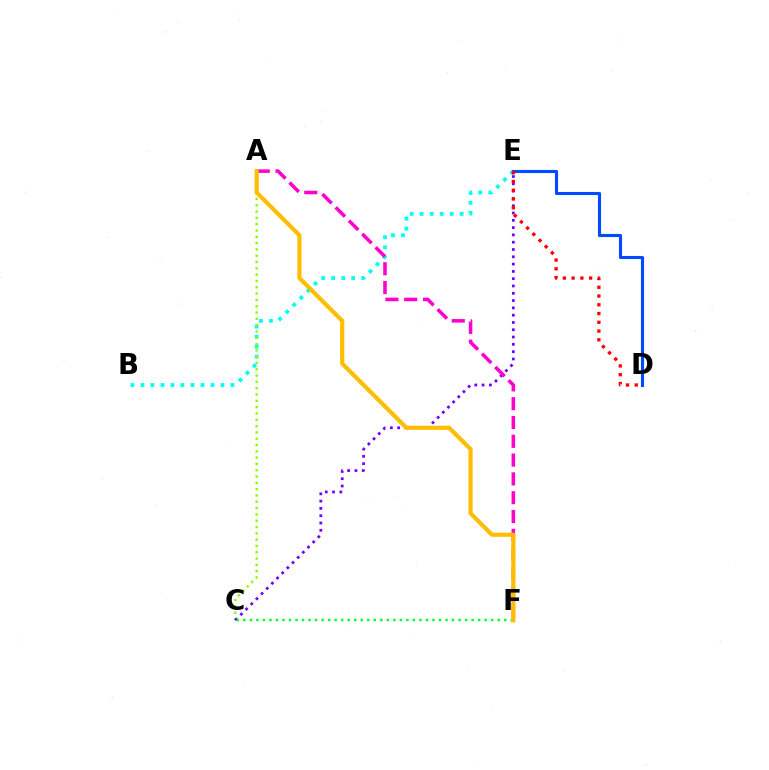{('B', 'E'): [{'color': '#00fff6', 'line_style': 'dotted', 'thickness': 2.72}], ('A', 'C'): [{'color': '#84ff00', 'line_style': 'dotted', 'thickness': 1.71}], ('C', 'E'): [{'color': '#7200ff', 'line_style': 'dotted', 'thickness': 1.98}], ('D', 'E'): [{'color': '#004bff', 'line_style': 'solid', 'thickness': 2.24}, {'color': '#ff0000', 'line_style': 'dotted', 'thickness': 2.38}], ('C', 'F'): [{'color': '#00ff39', 'line_style': 'dotted', 'thickness': 1.77}], ('A', 'F'): [{'color': '#ff00cf', 'line_style': 'dashed', 'thickness': 2.55}, {'color': '#ffbd00', 'line_style': 'solid', 'thickness': 2.99}]}